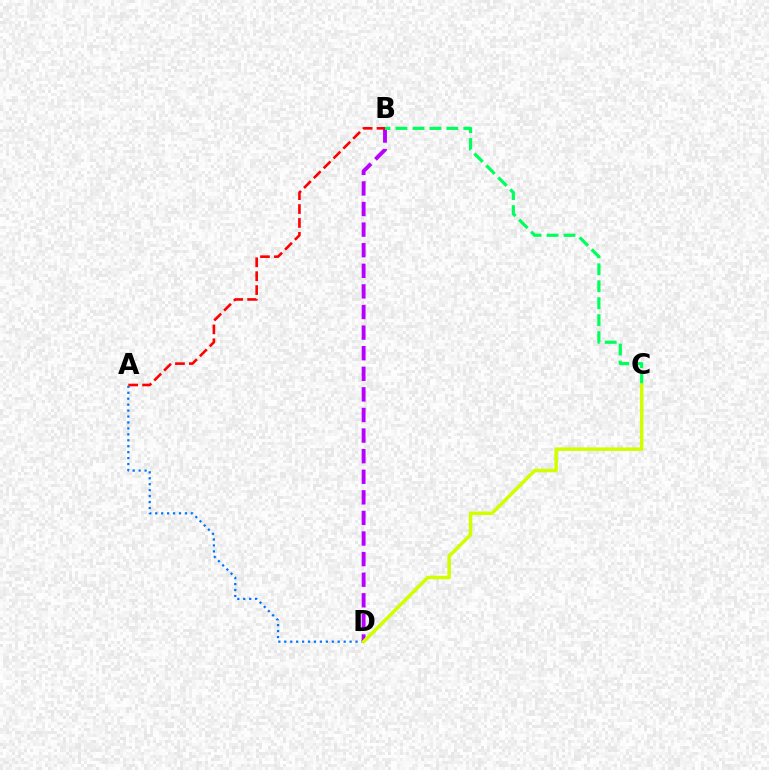{('A', 'D'): [{'color': '#0074ff', 'line_style': 'dotted', 'thickness': 1.61}], ('B', 'D'): [{'color': '#b900ff', 'line_style': 'dashed', 'thickness': 2.8}], ('B', 'C'): [{'color': '#00ff5c', 'line_style': 'dashed', 'thickness': 2.3}], ('C', 'D'): [{'color': '#d1ff00', 'line_style': 'solid', 'thickness': 2.54}], ('A', 'B'): [{'color': '#ff0000', 'line_style': 'dashed', 'thickness': 1.89}]}